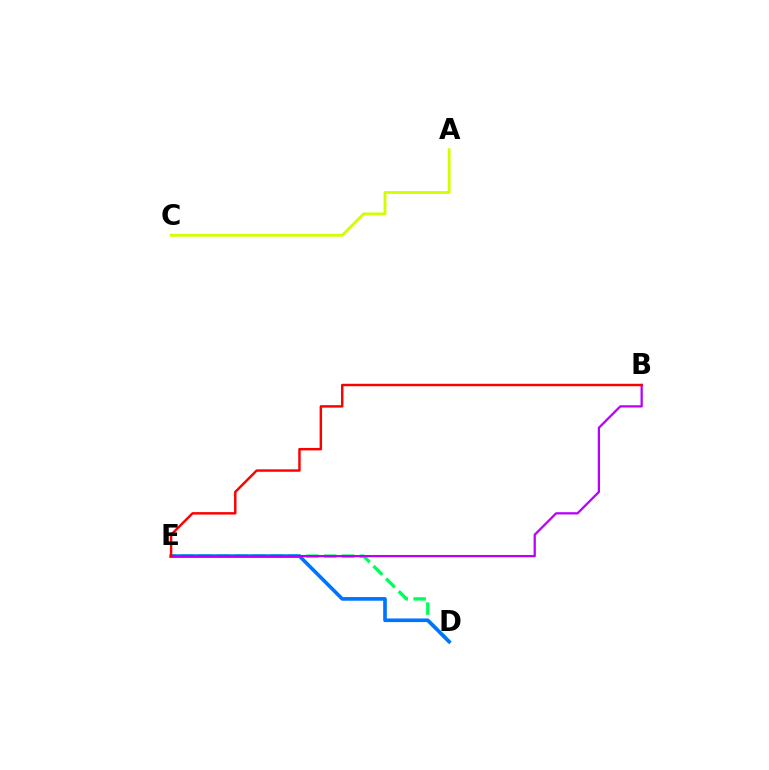{('D', 'E'): [{'color': '#00ff5c', 'line_style': 'dashed', 'thickness': 2.42}, {'color': '#0074ff', 'line_style': 'solid', 'thickness': 2.62}], ('B', 'E'): [{'color': '#b900ff', 'line_style': 'solid', 'thickness': 1.63}, {'color': '#ff0000', 'line_style': 'solid', 'thickness': 1.76}], ('A', 'C'): [{'color': '#d1ff00', 'line_style': 'solid', 'thickness': 2.04}]}